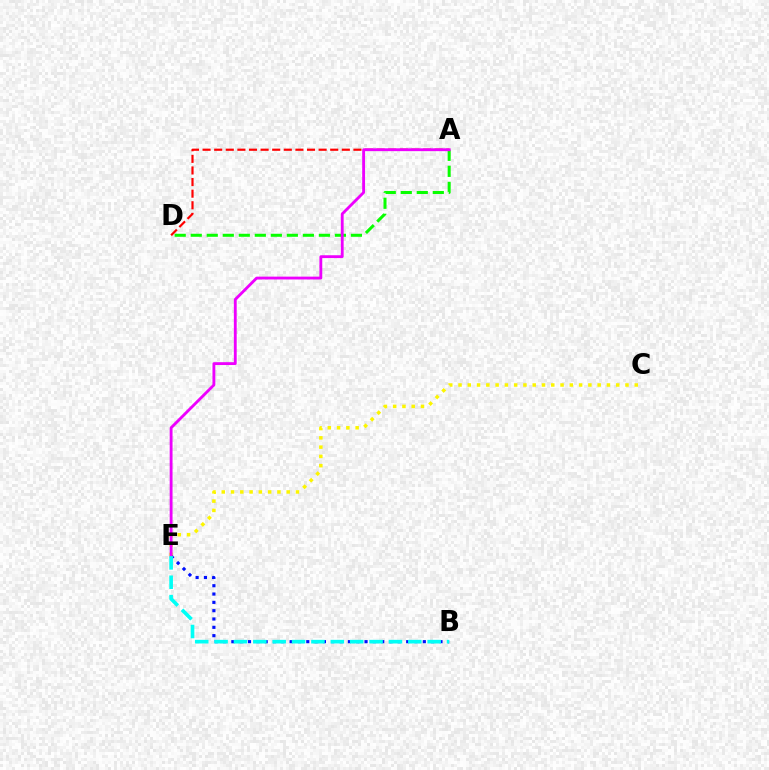{('C', 'E'): [{'color': '#fcf500', 'line_style': 'dotted', 'thickness': 2.52}], ('B', 'E'): [{'color': '#0010ff', 'line_style': 'dotted', 'thickness': 2.26}, {'color': '#00fff6', 'line_style': 'dashed', 'thickness': 2.63}], ('A', 'D'): [{'color': '#ff0000', 'line_style': 'dashed', 'thickness': 1.58}, {'color': '#08ff00', 'line_style': 'dashed', 'thickness': 2.18}], ('A', 'E'): [{'color': '#ee00ff', 'line_style': 'solid', 'thickness': 2.05}]}